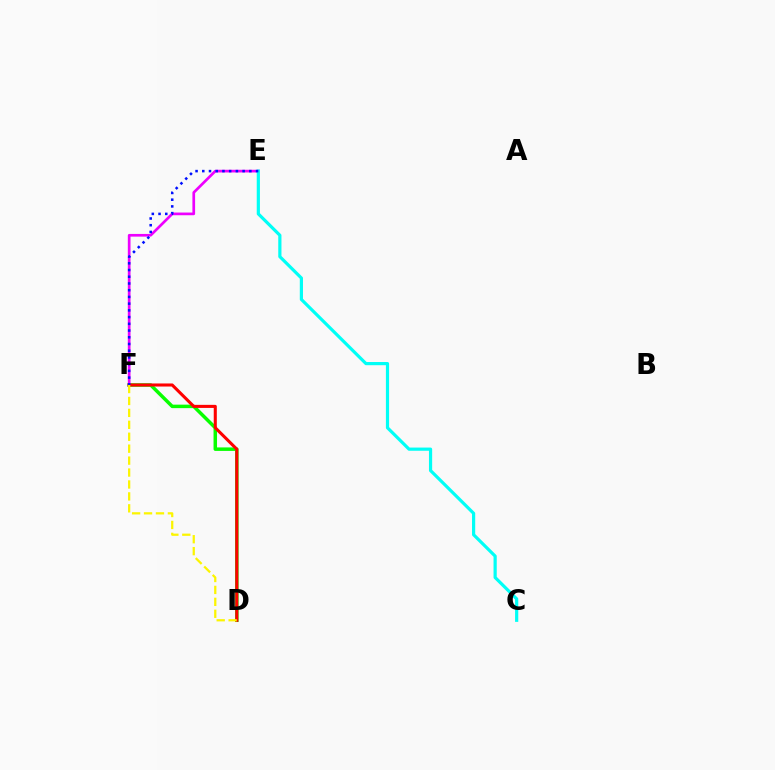{('D', 'F'): [{'color': '#08ff00', 'line_style': 'solid', 'thickness': 2.51}, {'color': '#ff0000', 'line_style': 'solid', 'thickness': 2.21}, {'color': '#fcf500', 'line_style': 'dashed', 'thickness': 1.62}], ('E', 'F'): [{'color': '#ee00ff', 'line_style': 'solid', 'thickness': 1.94}, {'color': '#0010ff', 'line_style': 'dotted', 'thickness': 1.83}], ('C', 'E'): [{'color': '#00fff6', 'line_style': 'solid', 'thickness': 2.3}]}